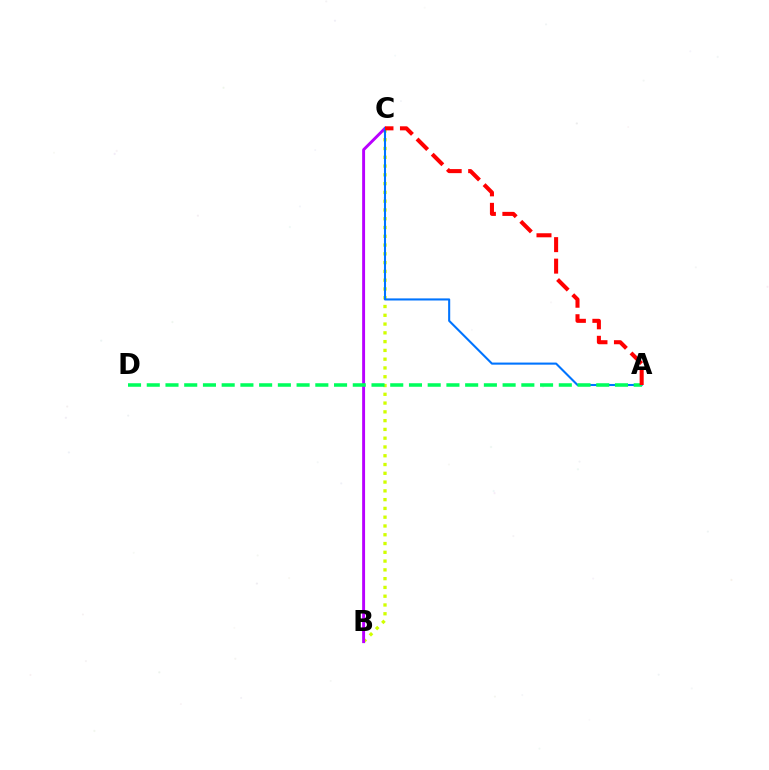{('B', 'C'): [{'color': '#d1ff00', 'line_style': 'dotted', 'thickness': 2.39}, {'color': '#b900ff', 'line_style': 'solid', 'thickness': 2.1}], ('A', 'C'): [{'color': '#0074ff', 'line_style': 'solid', 'thickness': 1.5}, {'color': '#ff0000', 'line_style': 'dashed', 'thickness': 2.92}], ('A', 'D'): [{'color': '#00ff5c', 'line_style': 'dashed', 'thickness': 2.54}]}